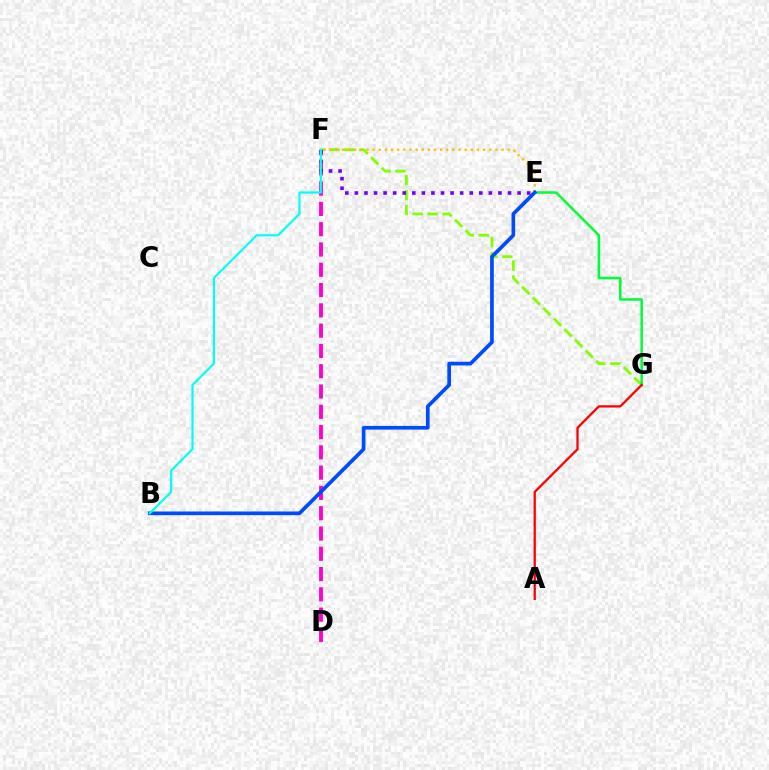{('F', 'G'): [{'color': '#84ff00', 'line_style': 'dashed', 'thickness': 2.04}], ('E', 'G'): [{'color': '#00ff39', 'line_style': 'solid', 'thickness': 1.81}], ('D', 'F'): [{'color': '#ff00cf', 'line_style': 'dashed', 'thickness': 2.76}], ('E', 'F'): [{'color': '#7200ff', 'line_style': 'dotted', 'thickness': 2.6}, {'color': '#ffbd00', 'line_style': 'dotted', 'thickness': 1.67}], ('A', 'G'): [{'color': '#ff0000', 'line_style': 'solid', 'thickness': 1.64}], ('B', 'E'): [{'color': '#004bff', 'line_style': 'solid', 'thickness': 2.66}], ('B', 'F'): [{'color': '#00fff6', 'line_style': 'solid', 'thickness': 1.57}]}